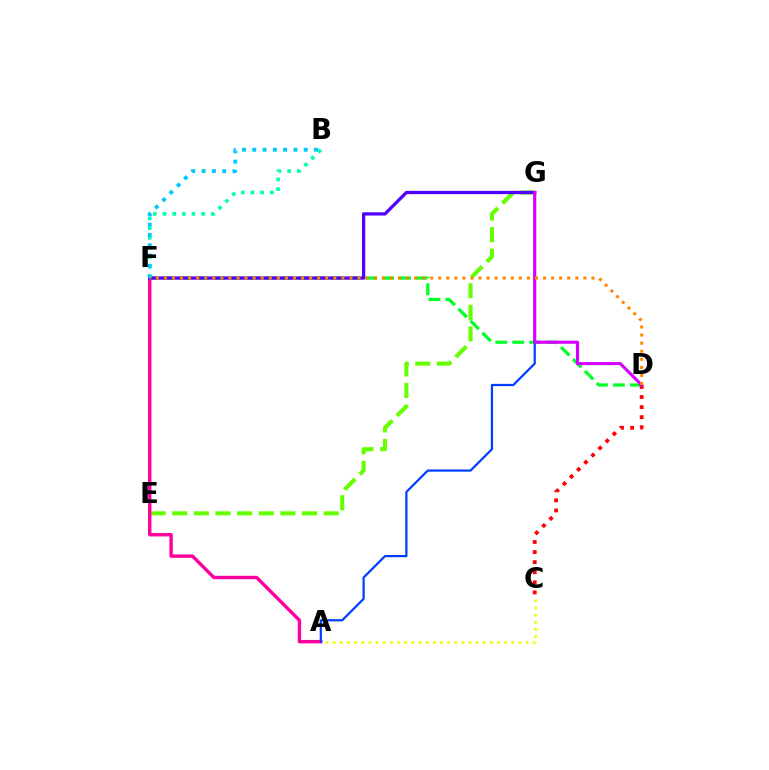{('D', 'F'): [{'color': '#00ff27', 'line_style': 'dashed', 'thickness': 2.3}, {'color': '#ff8800', 'line_style': 'dotted', 'thickness': 2.19}], ('E', 'G'): [{'color': '#66ff00', 'line_style': 'dashed', 'thickness': 2.94}], ('A', 'F'): [{'color': '#ff00a0', 'line_style': 'solid', 'thickness': 2.47}], ('A', 'G'): [{'color': '#003fff', 'line_style': 'solid', 'thickness': 1.6}], ('F', 'G'): [{'color': '#4f00ff', 'line_style': 'solid', 'thickness': 2.37}], ('B', 'F'): [{'color': '#00ffaf', 'line_style': 'dotted', 'thickness': 2.63}, {'color': '#00c7ff', 'line_style': 'dotted', 'thickness': 2.8}], ('C', 'D'): [{'color': '#ff0000', 'line_style': 'dotted', 'thickness': 2.74}], ('A', 'C'): [{'color': '#eeff00', 'line_style': 'dotted', 'thickness': 1.94}], ('D', 'G'): [{'color': '#d600ff', 'line_style': 'solid', 'thickness': 2.24}]}